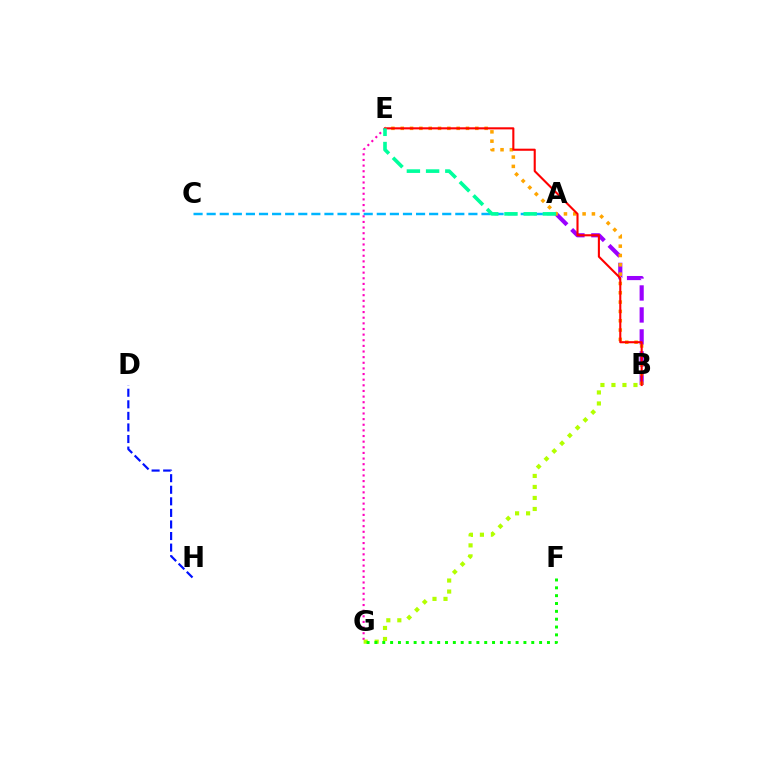{('D', 'H'): [{'color': '#0010ff', 'line_style': 'dashed', 'thickness': 1.57}], ('A', 'B'): [{'color': '#9b00ff', 'line_style': 'dashed', 'thickness': 2.99}], ('E', 'G'): [{'color': '#ff00bd', 'line_style': 'dotted', 'thickness': 1.53}], ('B', 'E'): [{'color': '#ffa500', 'line_style': 'dotted', 'thickness': 2.53}, {'color': '#ff0000', 'line_style': 'solid', 'thickness': 1.51}], ('A', 'C'): [{'color': '#00b5ff', 'line_style': 'dashed', 'thickness': 1.78}], ('B', 'G'): [{'color': '#b3ff00', 'line_style': 'dotted', 'thickness': 2.99}], ('F', 'G'): [{'color': '#08ff00', 'line_style': 'dotted', 'thickness': 2.13}], ('A', 'E'): [{'color': '#00ff9d', 'line_style': 'dashed', 'thickness': 2.61}]}